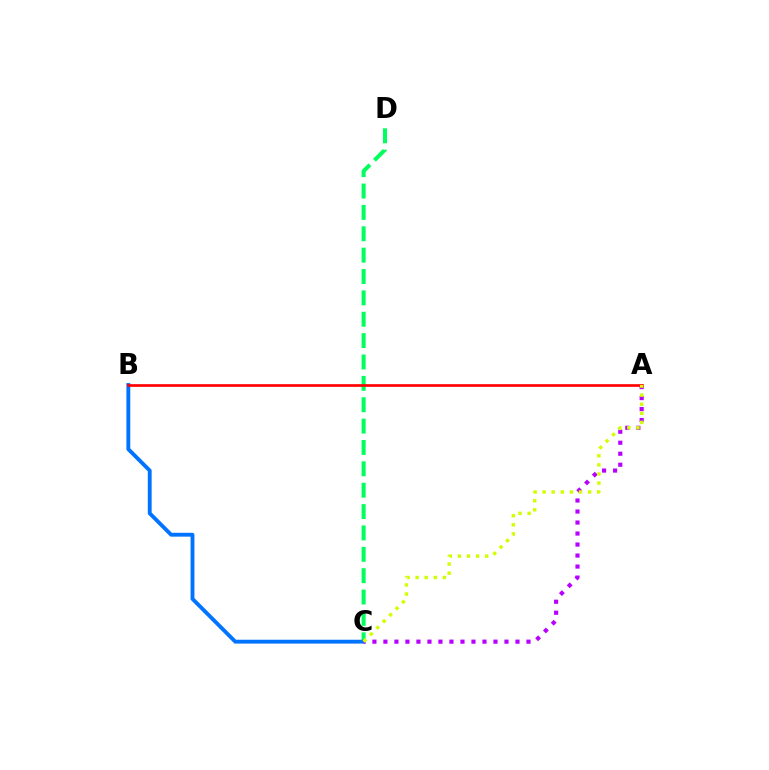{('C', 'D'): [{'color': '#00ff5c', 'line_style': 'dashed', 'thickness': 2.9}], ('B', 'C'): [{'color': '#0074ff', 'line_style': 'solid', 'thickness': 2.78}], ('A', 'C'): [{'color': '#b900ff', 'line_style': 'dotted', 'thickness': 2.99}, {'color': '#d1ff00', 'line_style': 'dotted', 'thickness': 2.47}], ('A', 'B'): [{'color': '#ff0000', 'line_style': 'solid', 'thickness': 1.93}]}